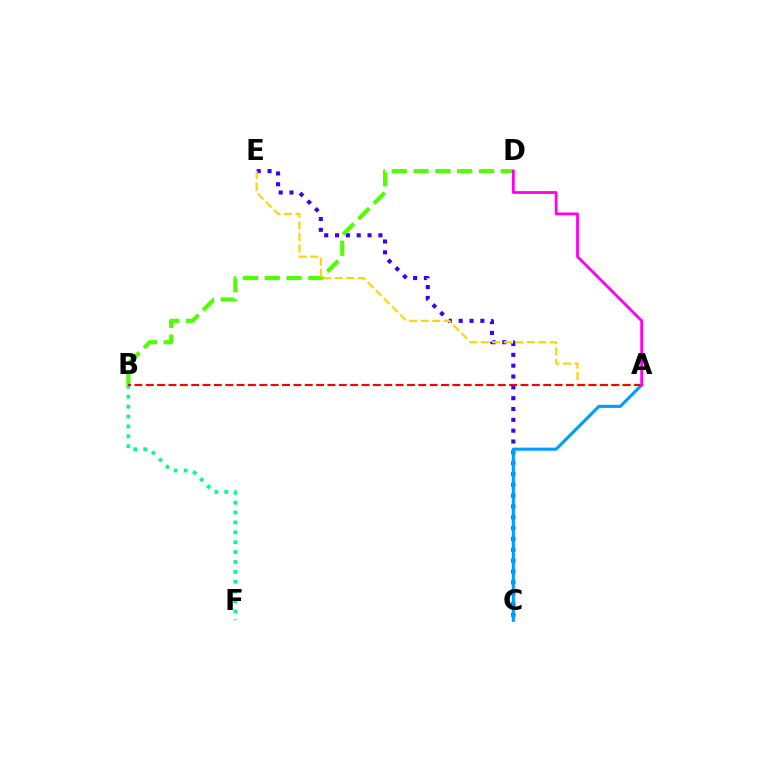{('C', 'E'): [{'color': '#3700ff', 'line_style': 'dotted', 'thickness': 2.94}], ('B', 'D'): [{'color': '#4fff00', 'line_style': 'dashed', 'thickness': 2.96}], ('A', 'E'): [{'color': '#ffd500', 'line_style': 'dashed', 'thickness': 1.56}], ('A', 'C'): [{'color': '#009eff', 'line_style': 'solid', 'thickness': 2.23}], ('B', 'F'): [{'color': '#00ff86', 'line_style': 'dotted', 'thickness': 2.69}], ('A', 'B'): [{'color': '#ff0000', 'line_style': 'dashed', 'thickness': 1.54}], ('A', 'D'): [{'color': '#ff00ed', 'line_style': 'solid', 'thickness': 2.01}]}